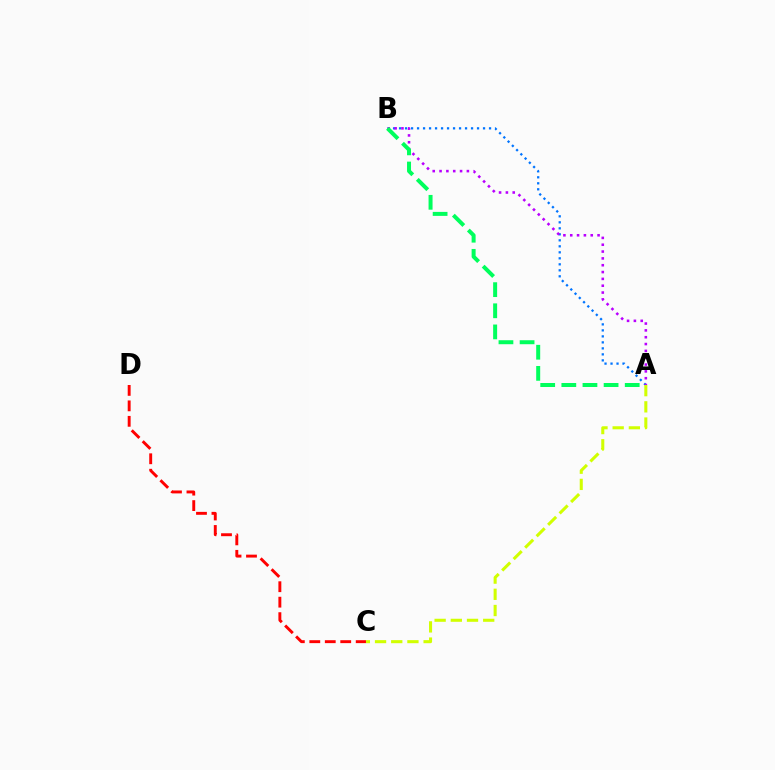{('A', 'B'): [{'color': '#0074ff', 'line_style': 'dotted', 'thickness': 1.63}, {'color': '#b900ff', 'line_style': 'dotted', 'thickness': 1.86}, {'color': '#00ff5c', 'line_style': 'dashed', 'thickness': 2.87}], ('C', 'D'): [{'color': '#ff0000', 'line_style': 'dashed', 'thickness': 2.1}], ('A', 'C'): [{'color': '#d1ff00', 'line_style': 'dashed', 'thickness': 2.2}]}